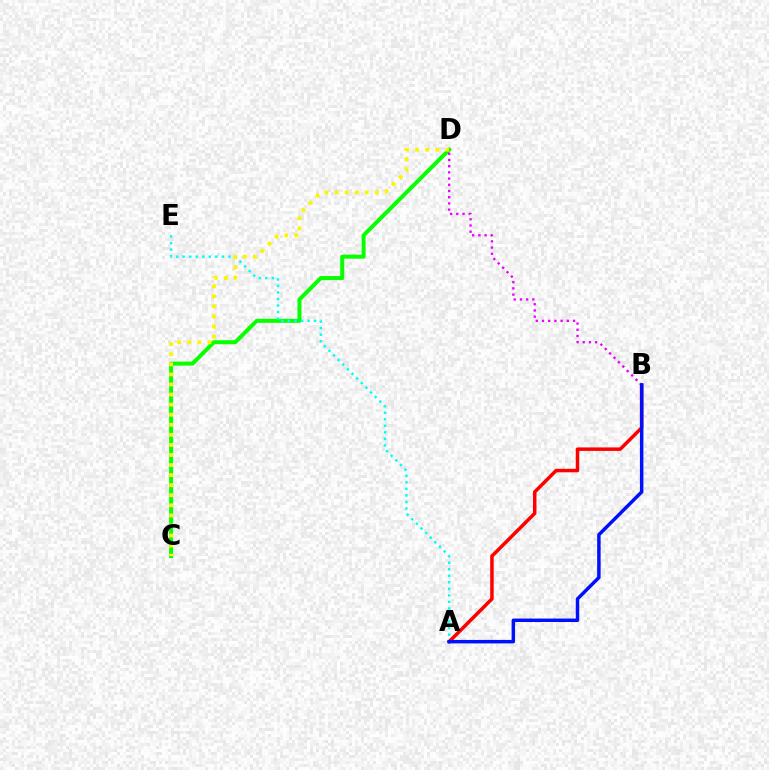{('C', 'D'): [{'color': '#08ff00', 'line_style': 'solid', 'thickness': 2.88}, {'color': '#fcf500', 'line_style': 'dotted', 'thickness': 2.74}], ('A', 'E'): [{'color': '#00fff6', 'line_style': 'dotted', 'thickness': 1.78}], ('A', 'B'): [{'color': '#ff0000', 'line_style': 'solid', 'thickness': 2.51}, {'color': '#0010ff', 'line_style': 'solid', 'thickness': 2.5}], ('B', 'D'): [{'color': '#ee00ff', 'line_style': 'dotted', 'thickness': 1.69}]}